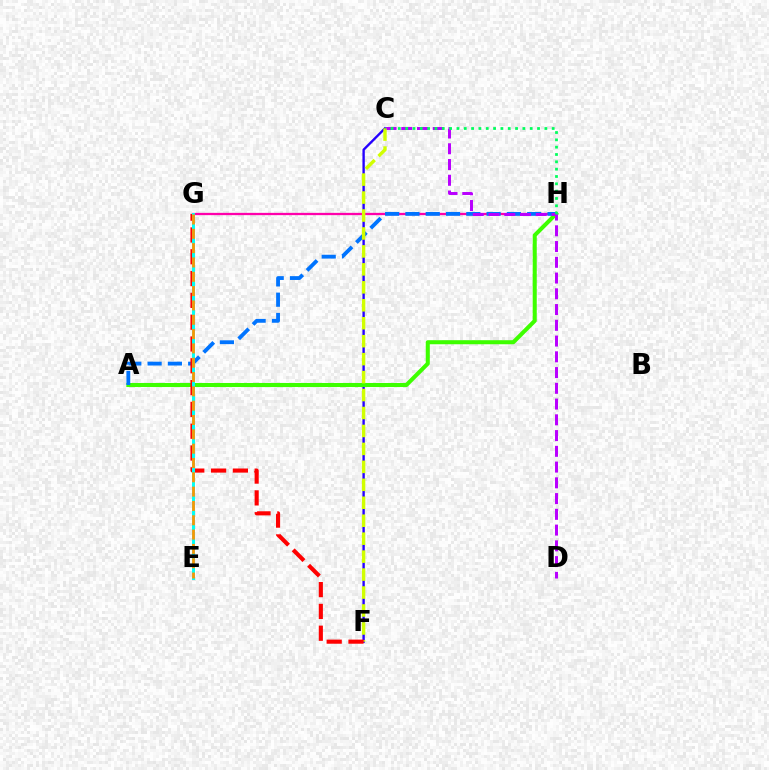{('C', 'F'): [{'color': '#2500ff', 'line_style': 'solid', 'thickness': 1.71}, {'color': '#d1ff00', 'line_style': 'dashed', 'thickness': 2.44}], ('A', 'H'): [{'color': '#3dff00', 'line_style': 'solid', 'thickness': 2.91}, {'color': '#0074ff', 'line_style': 'dashed', 'thickness': 2.76}], ('G', 'H'): [{'color': '#ff00ac', 'line_style': 'solid', 'thickness': 1.64}], ('C', 'D'): [{'color': '#b900ff', 'line_style': 'dashed', 'thickness': 2.14}], ('F', 'G'): [{'color': '#ff0000', 'line_style': 'dashed', 'thickness': 2.96}], ('C', 'H'): [{'color': '#00ff5c', 'line_style': 'dotted', 'thickness': 1.99}], ('E', 'G'): [{'color': '#00fff6', 'line_style': 'solid', 'thickness': 2.13}, {'color': '#ff9400', 'line_style': 'dashed', 'thickness': 1.95}]}